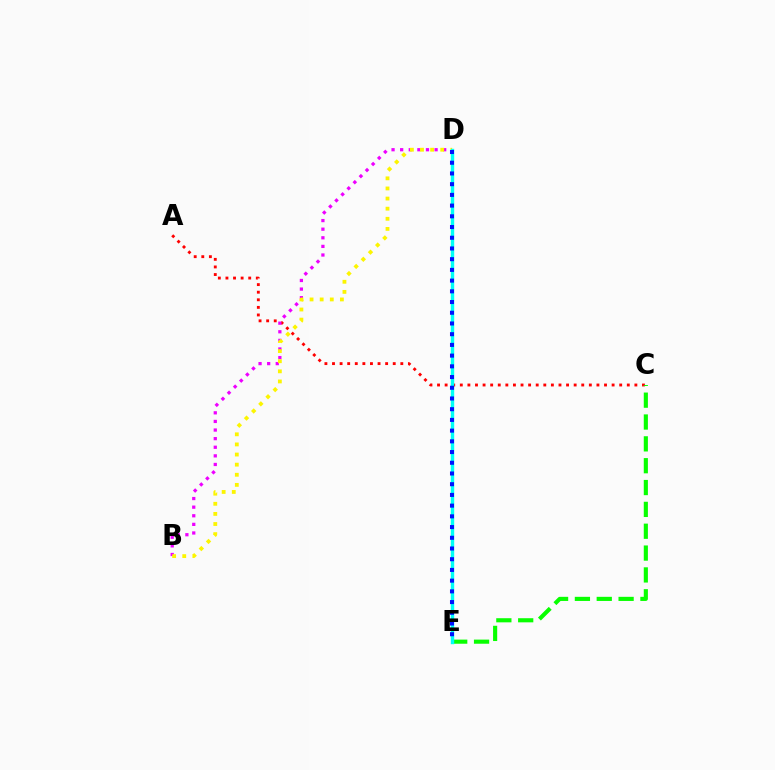{('A', 'C'): [{'color': '#ff0000', 'line_style': 'dotted', 'thickness': 2.06}], ('B', 'D'): [{'color': '#ee00ff', 'line_style': 'dotted', 'thickness': 2.34}, {'color': '#fcf500', 'line_style': 'dotted', 'thickness': 2.75}], ('C', 'E'): [{'color': '#08ff00', 'line_style': 'dashed', 'thickness': 2.97}], ('D', 'E'): [{'color': '#00fff6', 'line_style': 'solid', 'thickness': 2.45}, {'color': '#0010ff', 'line_style': 'dotted', 'thickness': 2.91}]}